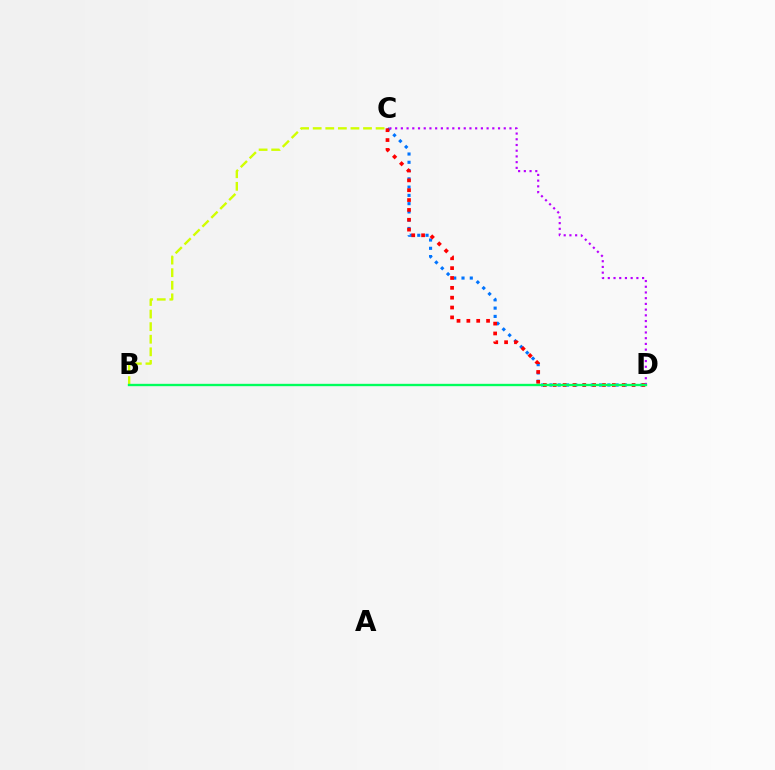{('B', 'C'): [{'color': '#d1ff00', 'line_style': 'dashed', 'thickness': 1.71}], ('C', 'D'): [{'color': '#0074ff', 'line_style': 'dotted', 'thickness': 2.25}, {'color': '#ff0000', 'line_style': 'dotted', 'thickness': 2.68}, {'color': '#b900ff', 'line_style': 'dotted', 'thickness': 1.55}], ('B', 'D'): [{'color': '#00ff5c', 'line_style': 'solid', 'thickness': 1.69}]}